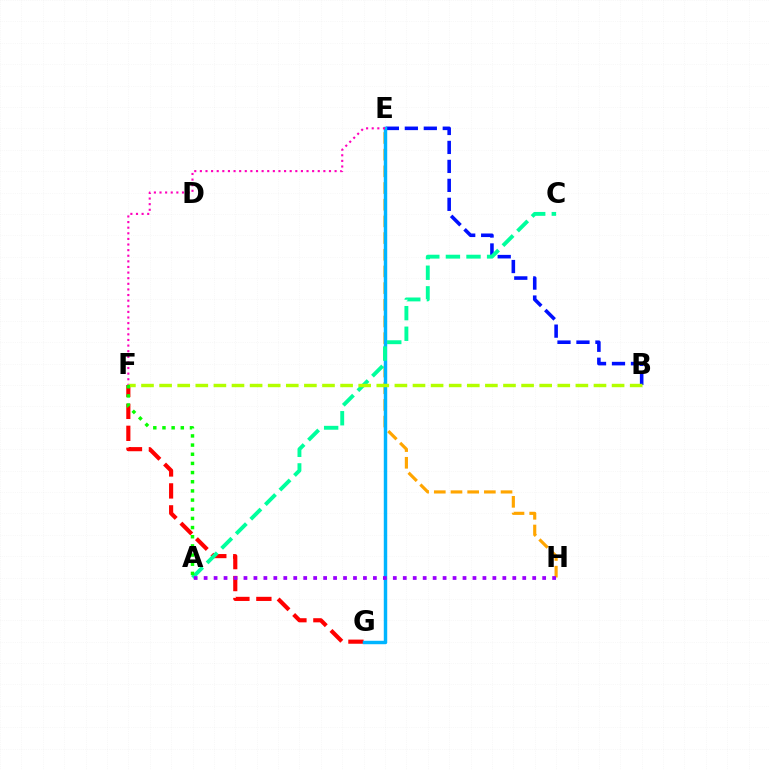{('F', 'G'): [{'color': '#ff0000', 'line_style': 'dashed', 'thickness': 2.98}], ('E', 'H'): [{'color': '#ffa500', 'line_style': 'dashed', 'thickness': 2.27}], ('B', 'E'): [{'color': '#0010ff', 'line_style': 'dashed', 'thickness': 2.58}], ('E', 'G'): [{'color': '#00b5ff', 'line_style': 'solid', 'thickness': 2.48}], ('A', 'C'): [{'color': '#00ff9d', 'line_style': 'dashed', 'thickness': 2.8}], ('E', 'F'): [{'color': '#ff00bd', 'line_style': 'dotted', 'thickness': 1.53}], ('A', 'H'): [{'color': '#9b00ff', 'line_style': 'dotted', 'thickness': 2.71}], ('B', 'F'): [{'color': '#b3ff00', 'line_style': 'dashed', 'thickness': 2.46}], ('A', 'F'): [{'color': '#08ff00', 'line_style': 'dotted', 'thickness': 2.49}]}